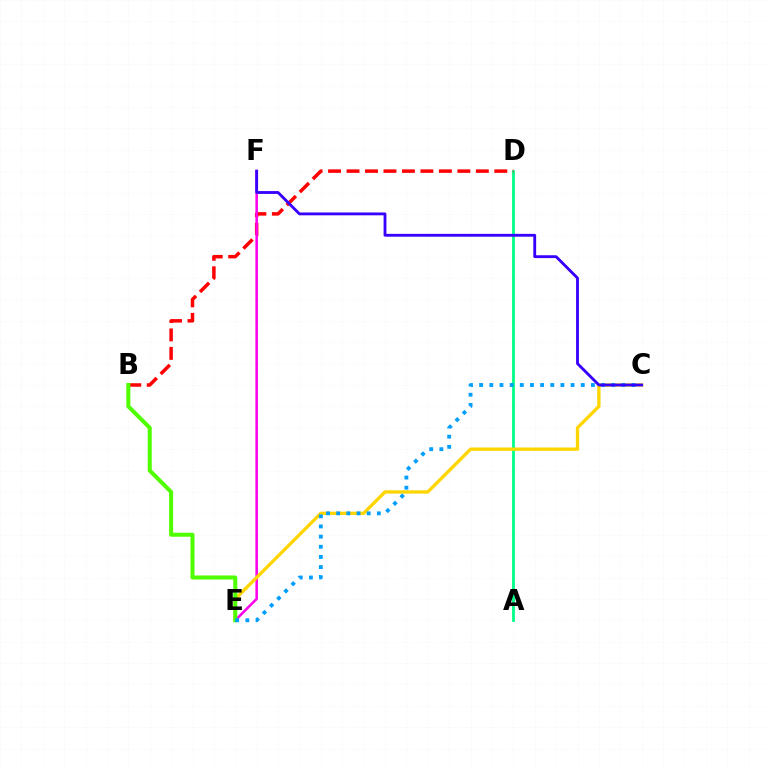{('A', 'D'): [{'color': '#00ff86', 'line_style': 'solid', 'thickness': 2.01}], ('B', 'D'): [{'color': '#ff0000', 'line_style': 'dashed', 'thickness': 2.51}], ('E', 'F'): [{'color': '#ff00ed', 'line_style': 'solid', 'thickness': 1.84}], ('C', 'E'): [{'color': '#ffd500', 'line_style': 'solid', 'thickness': 2.39}, {'color': '#009eff', 'line_style': 'dotted', 'thickness': 2.76}], ('B', 'E'): [{'color': '#4fff00', 'line_style': 'solid', 'thickness': 2.9}], ('C', 'F'): [{'color': '#3700ff', 'line_style': 'solid', 'thickness': 2.04}]}